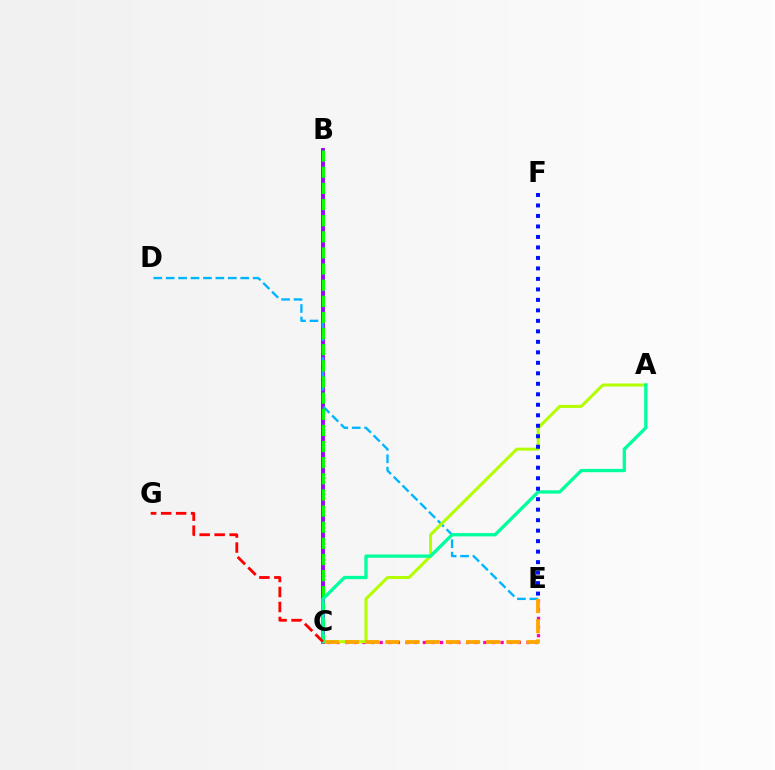{('B', 'C'): [{'color': '#9b00ff', 'line_style': 'solid', 'thickness': 2.78}, {'color': '#08ff00', 'line_style': 'dashed', 'thickness': 2.19}], ('C', 'E'): [{'color': '#ff00bd', 'line_style': 'dotted', 'thickness': 2.35}, {'color': '#ffa500', 'line_style': 'dashed', 'thickness': 2.74}], ('D', 'E'): [{'color': '#00b5ff', 'line_style': 'dashed', 'thickness': 1.69}], ('A', 'C'): [{'color': '#b3ff00', 'line_style': 'solid', 'thickness': 2.18}, {'color': '#00ff9d', 'line_style': 'solid', 'thickness': 2.38}], ('C', 'G'): [{'color': '#ff0000', 'line_style': 'dashed', 'thickness': 2.04}], ('E', 'F'): [{'color': '#0010ff', 'line_style': 'dotted', 'thickness': 2.85}]}